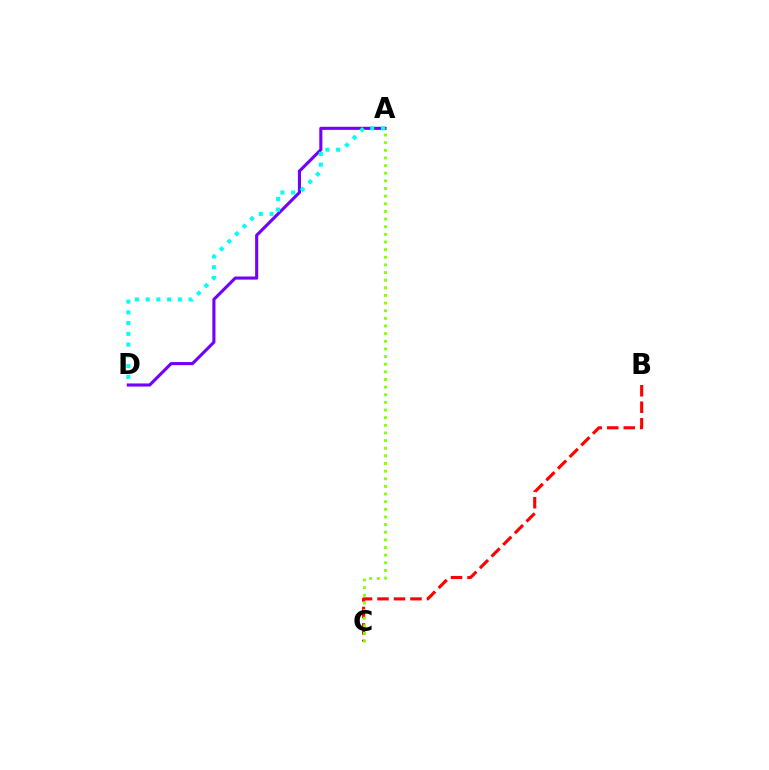{('B', 'C'): [{'color': '#ff0000', 'line_style': 'dashed', 'thickness': 2.24}], ('A', 'D'): [{'color': '#7200ff', 'line_style': 'solid', 'thickness': 2.23}, {'color': '#00fff6', 'line_style': 'dotted', 'thickness': 2.92}], ('A', 'C'): [{'color': '#84ff00', 'line_style': 'dotted', 'thickness': 2.08}]}